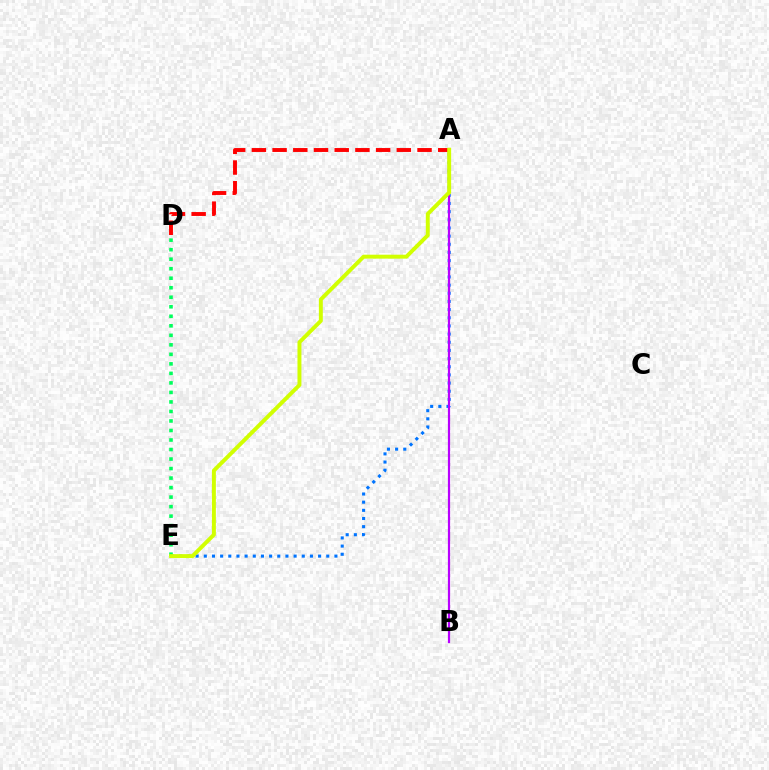{('A', 'D'): [{'color': '#ff0000', 'line_style': 'dashed', 'thickness': 2.81}], ('A', 'E'): [{'color': '#0074ff', 'line_style': 'dotted', 'thickness': 2.22}, {'color': '#d1ff00', 'line_style': 'solid', 'thickness': 2.84}], ('A', 'B'): [{'color': '#b900ff', 'line_style': 'solid', 'thickness': 1.58}], ('D', 'E'): [{'color': '#00ff5c', 'line_style': 'dotted', 'thickness': 2.59}]}